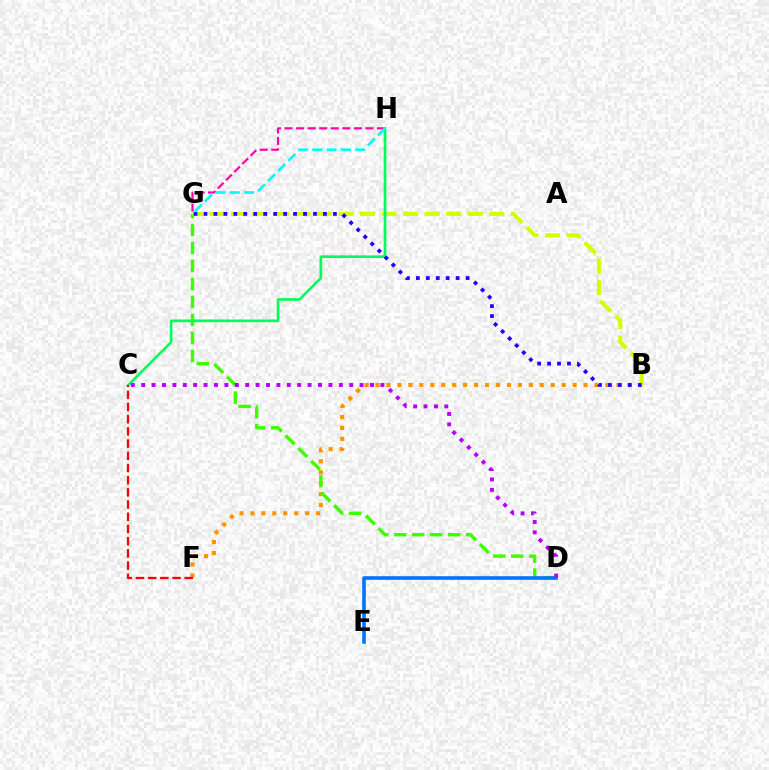{('G', 'H'): [{'color': '#ff00ac', 'line_style': 'dashed', 'thickness': 1.57}, {'color': '#00fff6', 'line_style': 'dashed', 'thickness': 1.94}], ('B', 'F'): [{'color': '#ff9400', 'line_style': 'dotted', 'thickness': 2.98}], ('D', 'G'): [{'color': '#3dff00', 'line_style': 'dashed', 'thickness': 2.44}], ('D', 'E'): [{'color': '#0074ff', 'line_style': 'solid', 'thickness': 2.59}], ('B', 'G'): [{'color': '#d1ff00', 'line_style': 'dashed', 'thickness': 2.93}, {'color': '#2500ff', 'line_style': 'dotted', 'thickness': 2.71}], ('C', 'H'): [{'color': '#00ff5c', 'line_style': 'solid', 'thickness': 1.9}], ('C', 'F'): [{'color': '#ff0000', 'line_style': 'dashed', 'thickness': 1.66}], ('C', 'D'): [{'color': '#b900ff', 'line_style': 'dotted', 'thickness': 2.83}]}